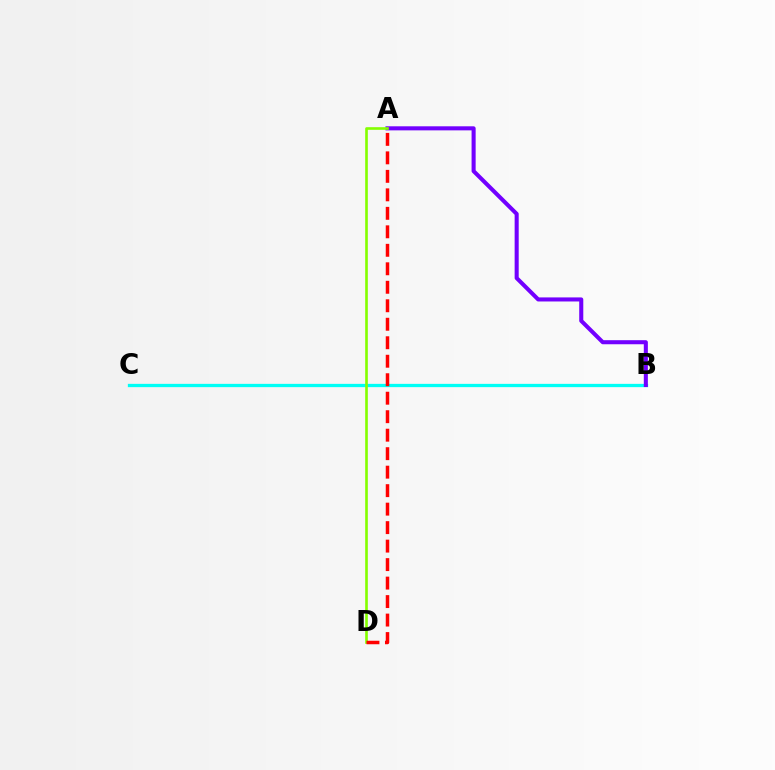{('B', 'C'): [{'color': '#00fff6', 'line_style': 'solid', 'thickness': 2.37}], ('A', 'B'): [{'color': '#7200ff', 'line_style': 'solid', 'thickness': 2.92}], ('A', 'D'): [{'color': '#84ff00', 'line_style': 'solid', 'thickness': 1.9}, {'color': '#ff0000', 'line_style': 'dashed', 'thickness': 2.51}]}